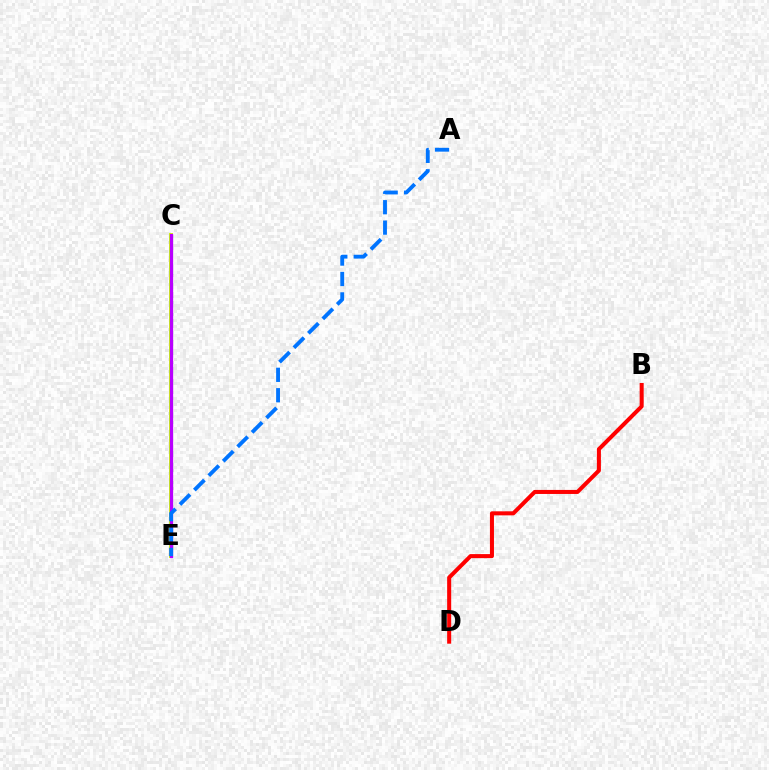{('C', 'E'): [{'color': '#d1ff00', 'line_style': 'solid', 'thickness': 2.84}, {'color': '#00ff5c', 'line_style': 'dashed', 'thickness': 2.25}, {'color': '#b900ff', 'line_style': 'solid', 'thickness': 2.36}], ('B', 'D'): [{'color': '#ff0000', 'line_style': 'solid', 'thickness': 2.91}], ('A', 'E'): [{'color': '#0074ff', 'line_style': 'dashed', 'thickness': 2.77}]}